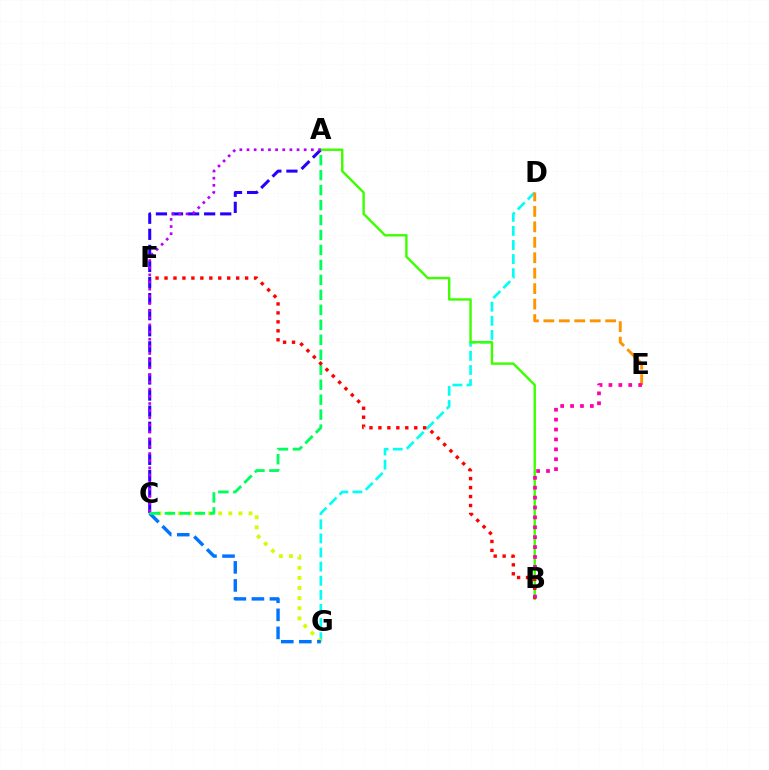{('A', 'C'): [{'color': '#2500ff', 'line_style': 'dashed', 'thickness': 2.18}, {'color': '#00ff5c', 'line_style': 'dashed', 'thickness': 2.03}, {'color': '#b900ff', 'line_style': 'dotted', 'thickness': 1.94}], ('D', 'G'): [{'color': '#00fff6', 'line_style': 'dashed', 'thickness': 1.92}], ('C', 'G'): [{'color': '#d1ff00', 'line_style': 'dotted', 'thickness': 2.74}, {'color': '#0074ff', 'line_style': 'dashed', 'thickness': 2.45}], ('D', 'E'): [{'color': '#ff9400', 'line_style': 'dashed', 'thickness': 2.1}], ('A', 'B'): [{'color': '#3dff00', 'line_style': 'solid', 'thickness': 1.74}], ('B', 'F'): [{'color': '#ff0000', 'line_style': 'dotted', 'thickness': 2.43}], ('B', 'E'): [{'color': '#ff00ac', 'line_style': 'dotted', 'thickness': 2.69}]}